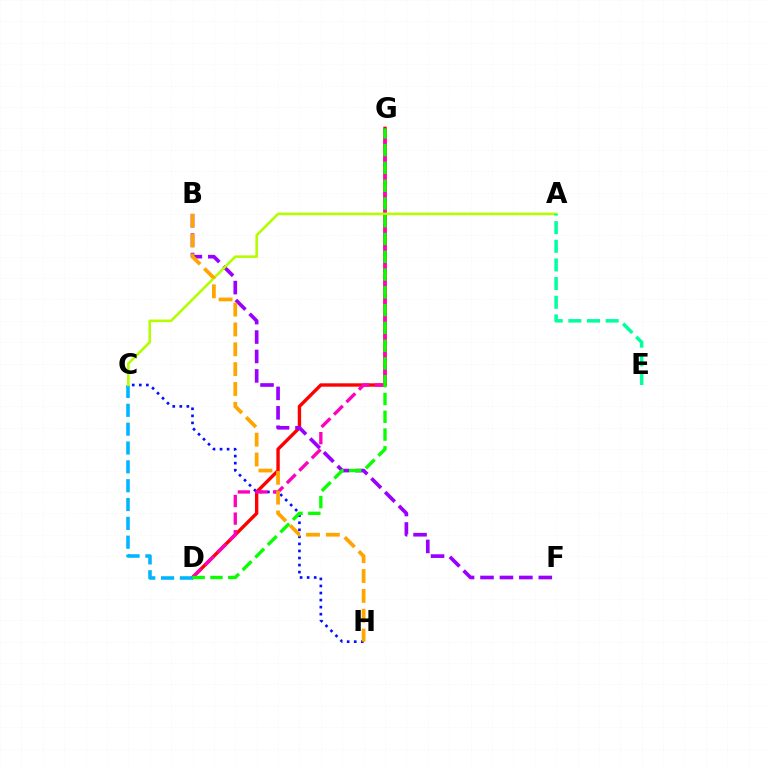{('D', 'G'): [{'color': '#ff0000', 'line_style': 'solid', 'thickness': 2.43}, {'color': '#ff00bd', 'line_style': 'dashed', 'thickness': 2.39}, {'color': '#08ff00', 'line_style': 'dashed', 'thickness': 2.41}], ('C', 'H'): [{'color': '#0010ff', 'line_style': 'dotted', 'thickness': 1.92}], ('B', 'F'): [{'color': '#9b00ff', 'line_style': 'dashed', 'thickness': 2.64}], ('C', 'D'): [{'color': '#00b5ff', 'line_style': 'dashed', 'thickness': 2.56}], ('A', 'C'): [{'color': '#b3ff00', 'line_style': 'solid', 'thickness': 1.88}], ('B', 'H'): [{'color': '#ffa500', 'line_style': 'dashed', 'thickness': 2.7}], ('A', 'E'): [{'color': '#00ff9d', 'line_style': 'dashed', 'thickness': 2.53}]}